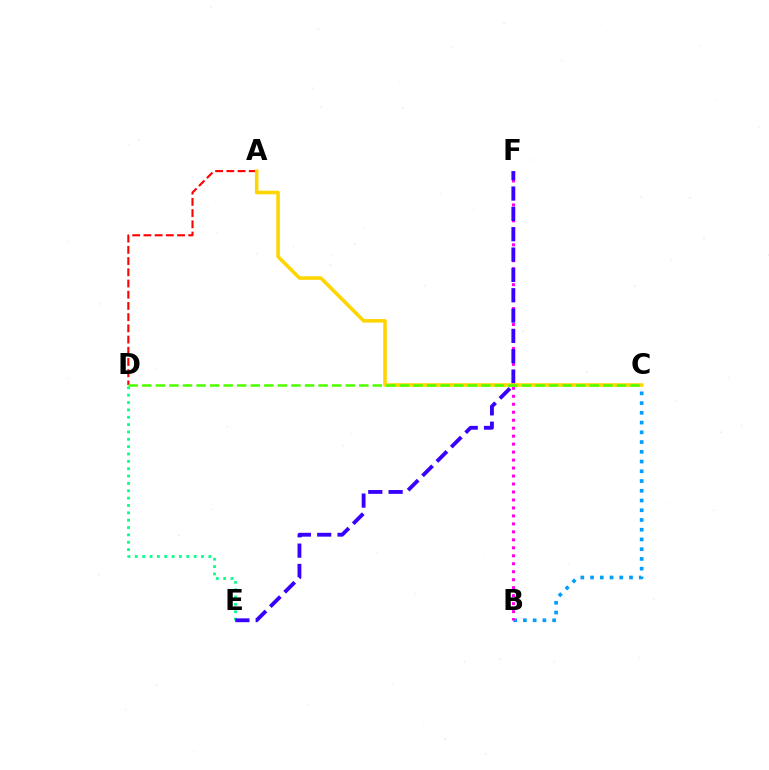{('B', 'C'): [{'color': '#009eff', 'line_style': 'dotted', 'thickness': 2.65}], ('D', 'E'): [{'color': '#00ff86', 'line_style': 'dotted', 'thickness': 2.0}], ('A', 'D'): [{'color': '#ff0000', 'line_style': 'dashed', 'thickness': 1.52}], ('B', 'F'): [{'color': '#ff00ed', 'line_style': 'dotted', 'thickness': 2.17}], ('E', 'F'): [{'color': '#3700ff', 'line_style': 'dashed', 'thickness': 2.76}], ('A', 'C'): [{'color': '#ffd500', 'line_style': 'solid', 'thickness': 2.56}], ('C', 'D'): [{'color': '#4fff00', 'line_style': 'dashed', 'thickness': 1.84}]}